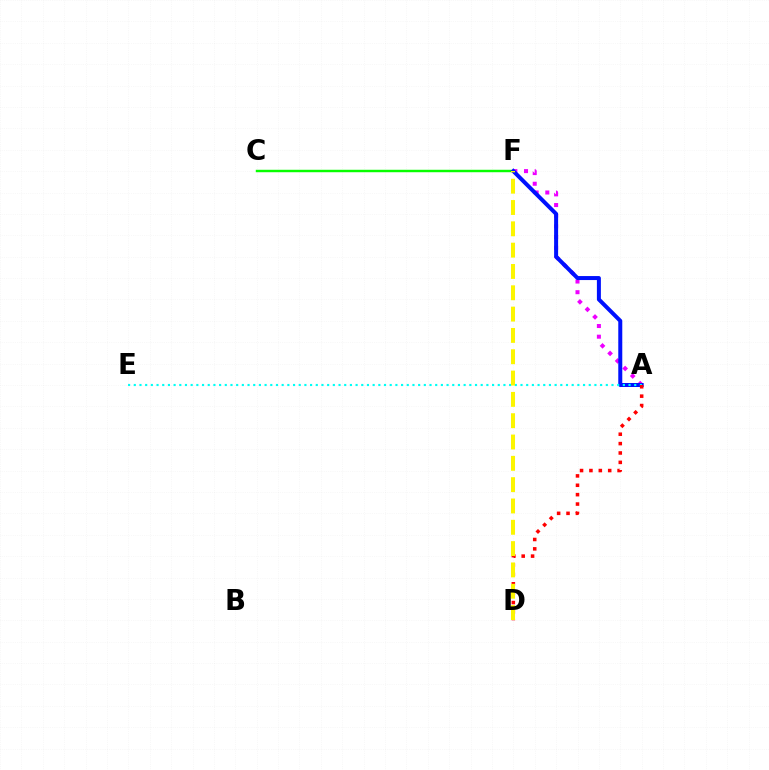{('C', 'F'): [{'color': '#08ff00', 'line_style': 'solid', 'thickness': 1.76}], ('A', 'F'): [{'color': '#ee00ff', 'line_style': 'dotted', 'thickness': 2.9}, {'color': '#0010ff', 'line_style': 'solid', 'thickness': 2.88}], ('A', 'E'): [{'color': '#00fff6', 'line_style': 'dotted', 'thickness': 1.55}], ('A', 'D'): [{'color': '#ff0000', 'line_style': 'dotted', 'thickness': 2.55}], ('D', 'F'): [{'color': '#fcf500', 'line_style': 'dashed', 'thickness': 2.9}]}